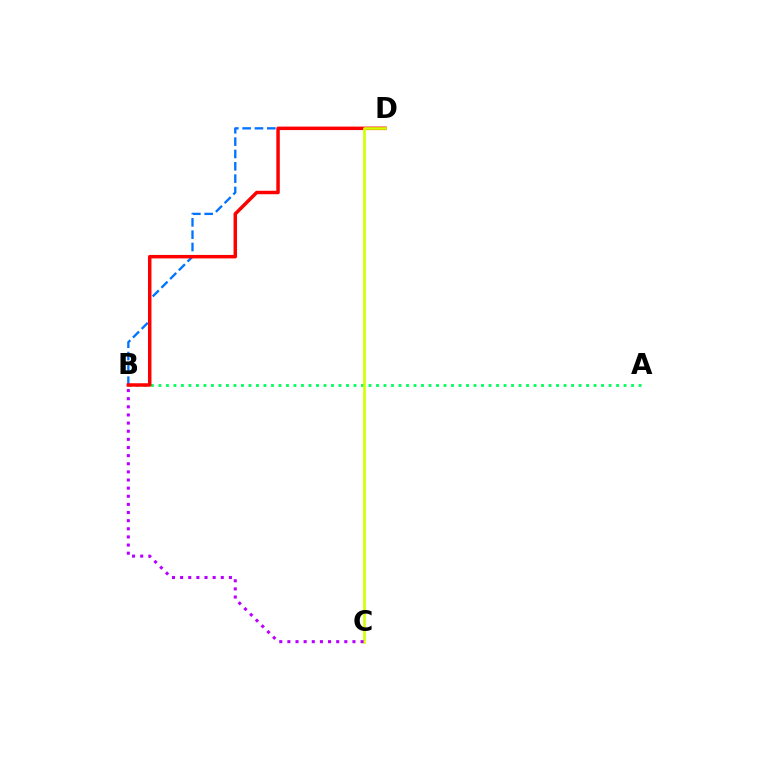{('A', 'B'): [{'color': '#00ff5c', 'line_style': 'dotted', 'thickness': 2.04}], ('B', 'D'): [{'color': '#0074ff', 'line_style': 'dashed', 'thickness': 1.67}, {'color': '#ff0000', 'line_style': 'solid', 'thickness': 2.51}], ('C', 'D'): [{'color': '#d1ff00', 'line_style': 'solid', 'thickness': 1.9}], ('B', 'C'): [{'color': '#b900ff', 'line_style': 'dotted', 'thickness': 2.21}]}